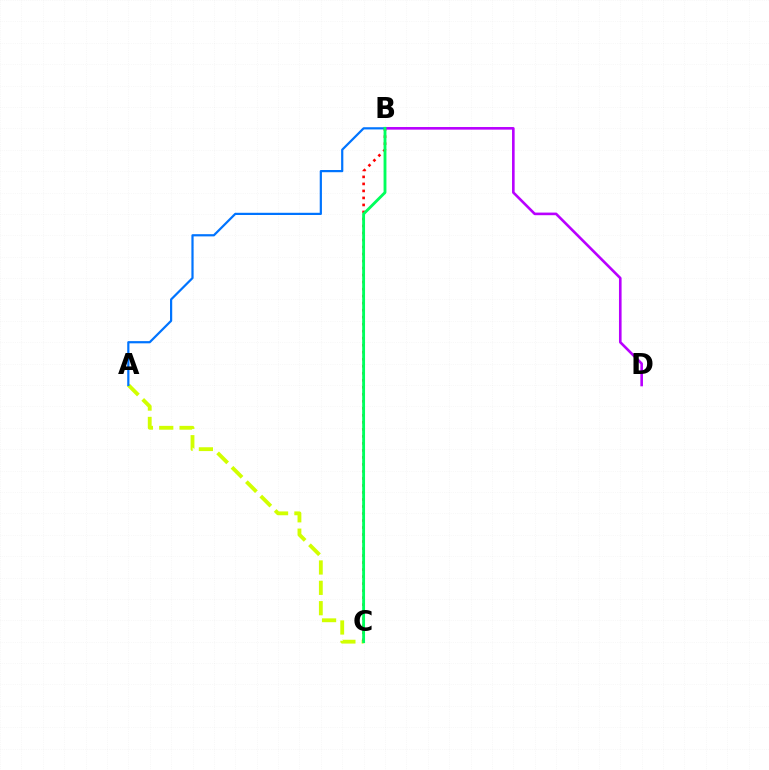{('A', 'C'): [{'color': '#d1ff00', 'line_style': 'dashed', 'thickness': 2.76}], ('B', 'C'): [{'color': '#ff0000', 'line_style': 'dotted', 'thickness': 1.91}, {'color': '#00ff5c', 'line_style': 'solid', 'thickness': 2.06}], ('B', 'D'): [{'color': '#b900ff', 'line_style': 'solid', 'thickness': 1.88}], ('A', 'B'): [{'color': '#0074ff', 'line_style': 'solid', 'thickness': 1.59}]}